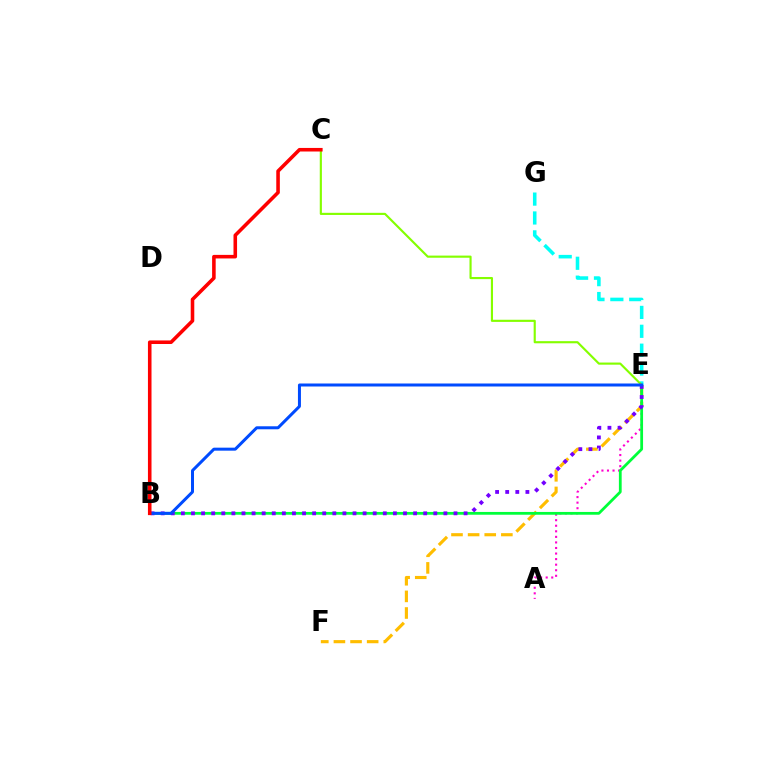{('E', 'F'): [{'color': '#ffbd00', 'line_style': 'dashed', 'thickness': 2.26}], ('A', 'E'): [{'color': '#ff00cf', 'line_style': 'dotted', 'thickness': 1.51}], ('B', 'E'): [{'color': '#00ff39', 'line_style': 'solid', 'thickness': 2.0}, {'color': '#7200ff', 'line_style': 'dotted', 'thickness': 2.74}, {'color': '#004bff', 'line_style': 'solid', 'thickness': 2.16}], ('E', 'G'): [{'color': '#00fff6', 'line_style': 'dashed', 'thickness': 2.57}], ('C', 'E'): [{'color': '#84ff00', 'line_style': 'solid', 'thickness': 1.54}], ('B', 'C'): [{'color': '#ff0000', 'line_style': 'solid', 'thickness': 2.57}]}